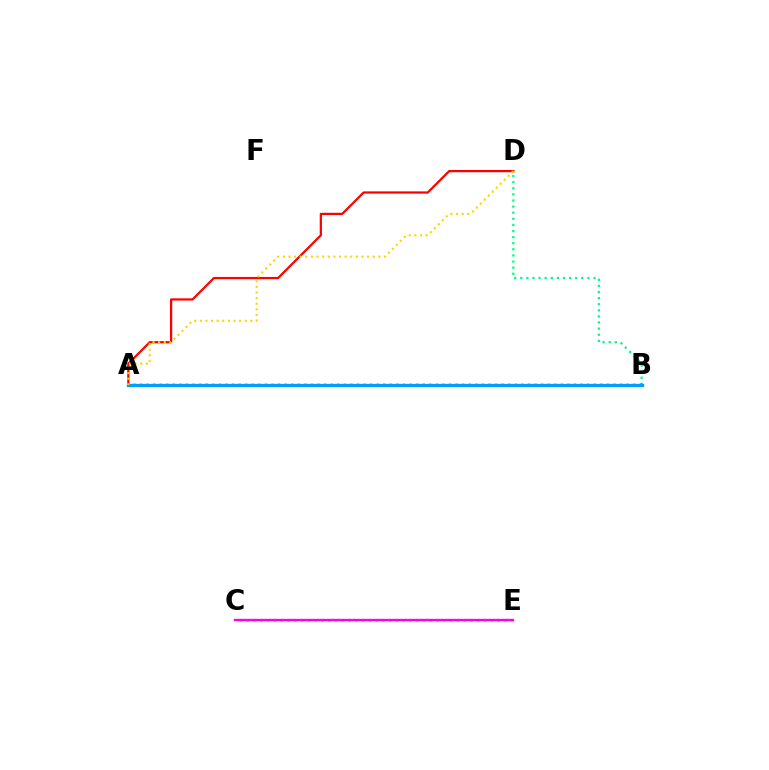{('B', 'D'): [{'color': '#00ff86', 'line_style': 'dotted', 'thickness': 1.66}], ('A', 'D'): [{'color': '#ff0000', 'line_style': 'solid', 'thickness': 1.6}, {'color': '#ffd500', 'line_style': 'dotted', 'thickness': 1.53}], ('C', 'E'): [{'color': '#4fff00', 'line_style': 'dotted', 'thickness': 1.84}, {'color': '#ff00ed', 'line_style': 'solid', 'thickness': 1.69}], ('A', 'B'): [{'color': '#3700ff', 'line_style': 'dotted', 'thickness': 1.79}, {'color': '#009eff', 'line_style': 'solid', 'thickness': 2.37}]}